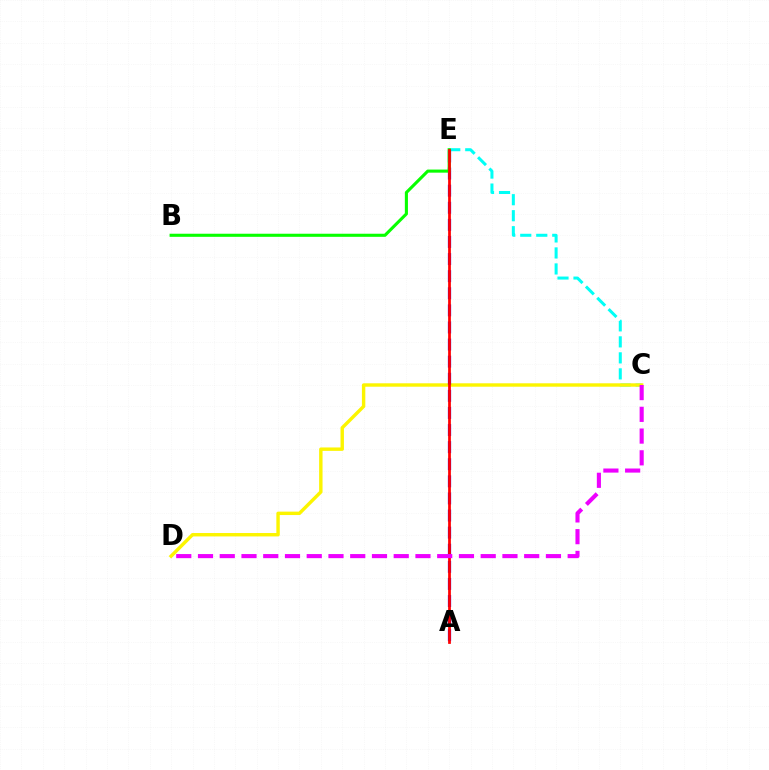{('C', 'E'): [{'color': '#00fff6', 'line_style': 'dashed', 'thickness': 2.17}], ('C', 'D'): [{'color': '#fcf500', 'line_style': 'solid', 'thickness': 2.45}, {'color': '#ee00ff', 'line_style': 'dashed', 'thickness': 2.95}], ('A', 'E'): [{'color': '#0010ff', 'line_style': 'dashed', 'thickness': 2.32}, {'color': '#ff0000', 'line_style': 'solid', 'thickness': 1.98}], ('B', 'E'): [{'color': '#08ff00', 'line_style': 'solid', 'thickness': 2.23}]}